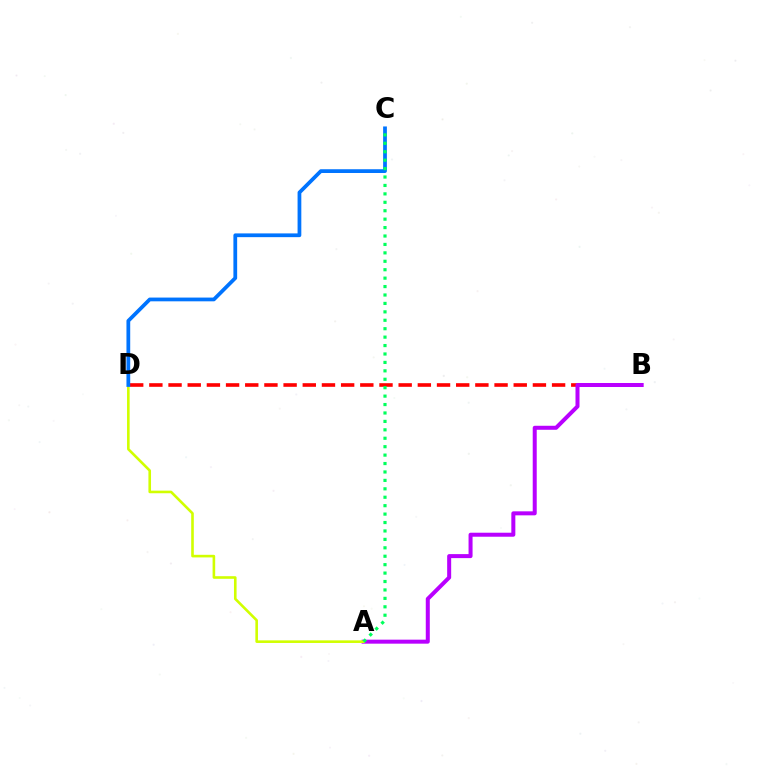{('B', 'D'): [{'color': '#ff0000', 'line_style': 'dashed', 'thickness': 2.61}], ('A', 'B'): [{'color': '#b900ff', 'line_style': 'solid', 'thickness': 2.88}], ('A', 'D'): [{'color': '#d1ff00', 'line_style': 'solid', 'thickness': 1.88}], ('C', 'D'): [{'color': '#0074ff', 'line_style': 'solid', 'thickness': 2.7}], ('A', 'C'): [{'color': '#00ff5c', 'line_style': 'dotted', 'thickness': 2.29}]}